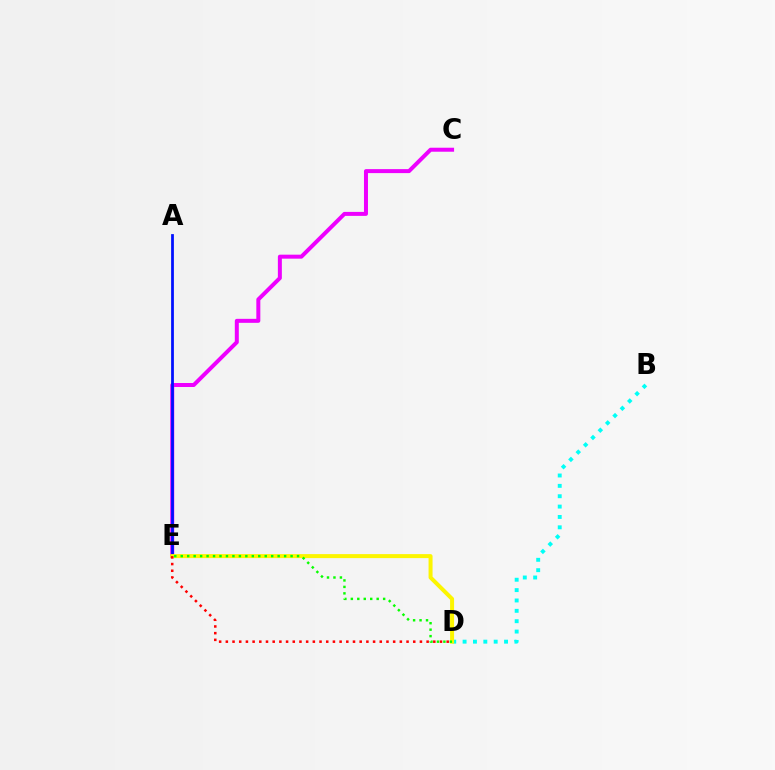{('C', 'E'): [{'color': '#ee00ff', 'line_style': 'solid', 'thickness': 2.87}], ('B', 'D'): [{'color': '#00fff6', 'line_style': 'dotted', 'thickness': 2.82}], ('A', 'E'): [{'color': '#0010ff', 'line_style': 'solid', 'thickness': 1.99}], ('D', 'E'): [{'color': '#fcf500', 'line_style': 'solid', 'thickness': 2.88}, {'color': '#ff0000', 'line_style': 'dotted', 'thickness': 1.82}, {'color': '#08ff00', 'line_style': 'dotted', 'thickness': 1.76}]}